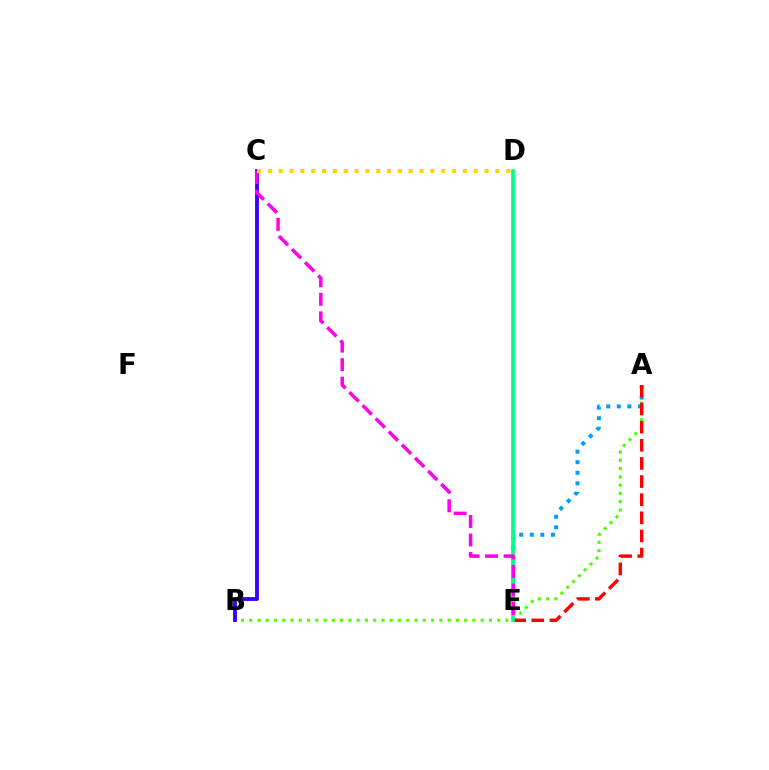{('A', 'E'): [{'color': '#009eff', 'line_style': 'dotted', 'thickness': 2.87}, {'color': '#ff0000', 'line_style': 'dashed', 'thickness': 2.46}], ('A', 'B'): [{'color': '#4fff00', 'line_style': 'dotted', 'thickness': 2.25}], ('B', 'C'): [{'color': '#3700ff', 'line_style': 'solid', 'thickness': 2.77}], ('D', 'E'): [{'color': '#00ff86', 'line_style': 'solid', 'thickness': 2.66}], ('C', 'E'): [{'color': '#ff00ed', 'line_style': 'dashed', 'thickness': 2.52}], ('C', 'D'): [{'color': '#ffd500', 'line_style': 'dotted', 'thickness': 2.94}]}